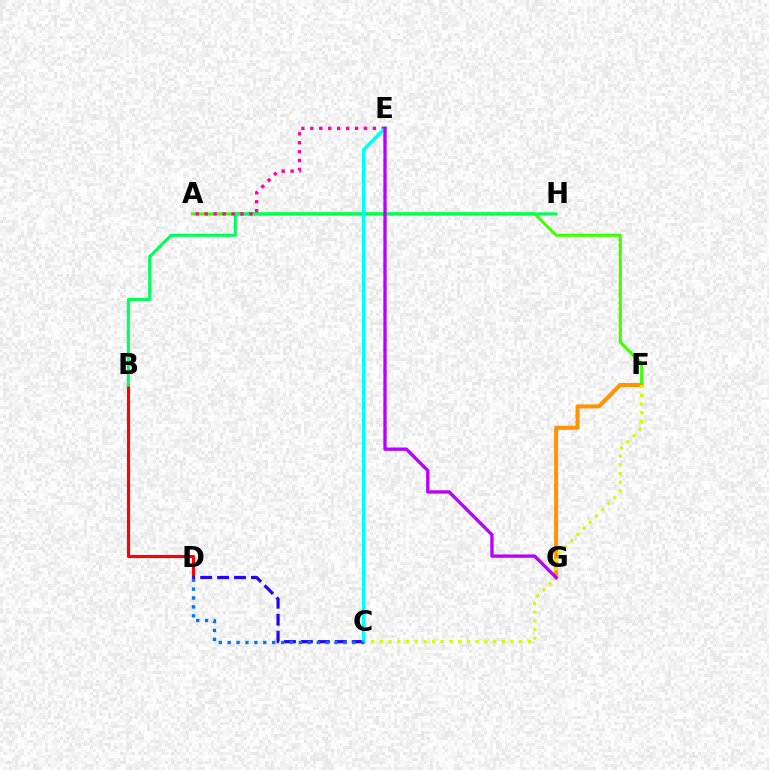{('A', 'F'): [{'color': '#3dff00', 'line_style': 'solid', 'thickness': 2.2}], ('B', 'D'): [{'color': '#ff0000', 'line_style': 'solid', 'thickness': 2.25}], ('C', 'D'): [{'color': '#2500ff', 'line_style': 'dashed', 'thickness': 2.3}, {'color': '#0074ff', 'line_style': 'dotted', 'thickness': 2.42}], ('F', 'G'): [{'color': '#ff9400', 'line_style': 'solid', 'thickness': 2.9}], ('B', 'H'): [{'color': '#00ff5c', 'line_style': 'solid', 'thickness': 2.23}], ('A', 'E'): [{'color': '#ff00ac', 'line_style': 'dotted', 'thickness': 2.43}], ('C', 'F'): [{'color': '#d1ff00', 'line_style': 'dotted', 'thickness': 2.37}], ('C', 'E'): [{'color': '#00fff6', 'line_style': 'solid', 'thickness': 2.48}], ('E', 'G'): [{'color': '#b900ff', 'line_style': 'solid', 'thickness': 2.39}]}